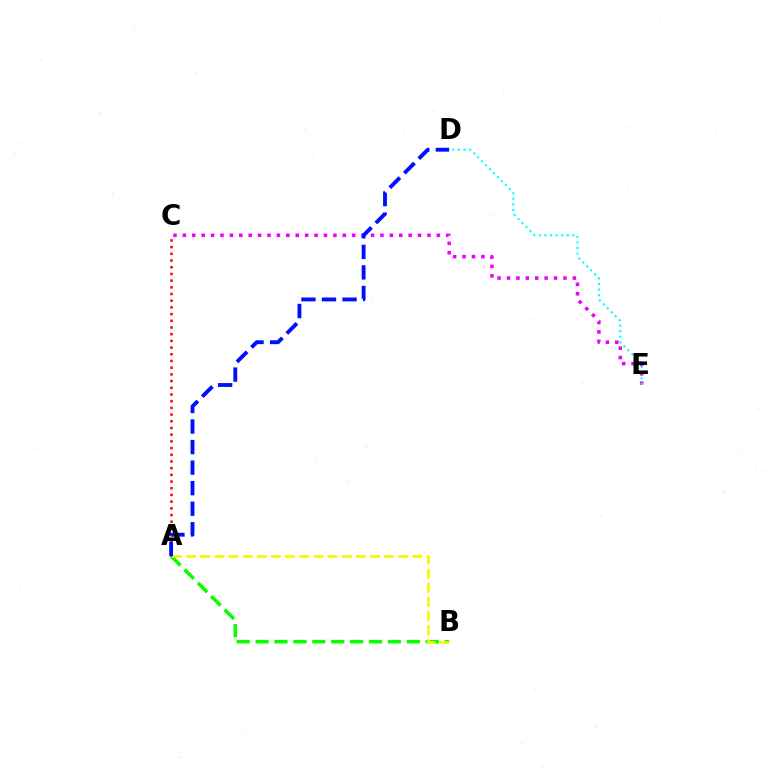{('A', 'B'): [{'color': '#08ff00', 'line_style': 'dashed', 'thickness': 2.57}, {'color': '#fcf500', 'line_style': 'dashed', 'thickness': 1.92}], ('A', 'C'): [{'color': '#ff0000', 'line_style': 'dotted', 'thickness': 1.82}], ('C', 'E'): [{'color': '#ee00ff', 'line_style': 'dotted', 'thickness': 2.56}], ('D', 'E'): [{'color': '#00fff6', 'line_style': 'dotted', 'thickness': 1.52}], ('A', 'D'): [{'color': '#0010ff', 'line_style': 'dashed', 'thickness': 2.79}]}